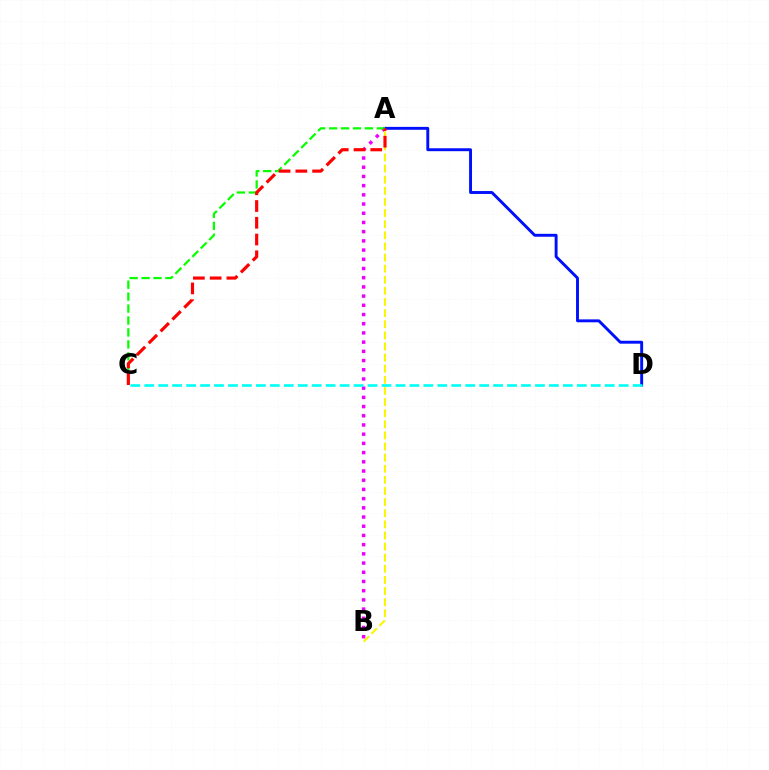{('A', 'D'): [{'color': '#0010ff', 'line_style': 'solid', 'thickness': 2.1}], ('A', 'B'): [{'color': '#ee00ff', 'line_style': 'dotted', 'thickness': 2.5}, {'color': '#fcf500', 'line_style': 'dashed', 'thickness': 1.51}], ('A', 'C'): [{'color': '#08ff00', 'line_style': 'dashed', 'thickness': 1.62}, {'color': '#ff0000', 'line_style': 'dashed', 'thickness': 2.28}], ('C', 'D'): [{'color': '#00fff6', 'line_style': 'dashed', 'thickness': 1.9}]}